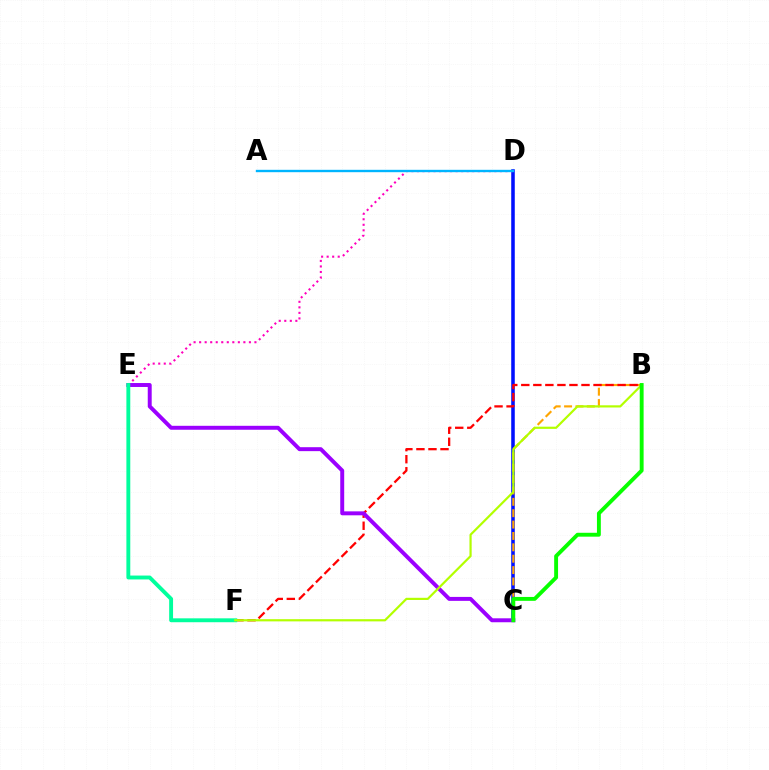{('C', 'D'): [{'color': '#0010ff', 'line_style': 'solid', 'thickness': 2.55}], ('D', 'E'): [{'color': '#ff00bd', 'line_style': 'dotted', 'thickness': 1.5}], ('A', 'D'): [{'color': '#00b5ff', 'line_style': 'solid', 'thickness': 1.71}], ('B', 'C'): [{'color': '#ffa500', 'line_style': 'dashed', 'thickness': 1.55}, {'color': '#08ff00', 'line_style': 'solid', 'thickness': 2.8}], ('B', 'F'): [{'color': '#ff0000', 'line_style': 'dashed', 'thickness': 1.64}, {'color': '#b3ff00', 'line_style': 'solid', 'thickness': 1.58}], ('C', 'E'): [{'color': '#9b00ff', 'line_style': 'solid', 'thickness': 2.84}], ('E', 'F'): [{'color': '#00ff9d', 'line_style': 'solid', 'thickness': 2.8}]}